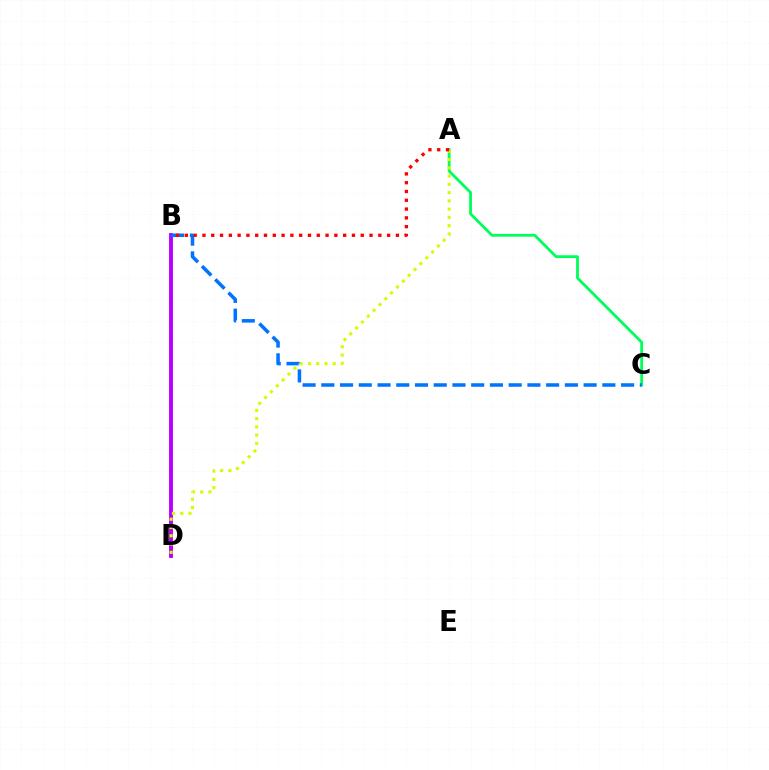{('A', 'C'): [{'color': '#00ff5c', 'line_style': 'solid', 'thickness': 2.03}], ('B', 'D'): [{'color': '#b900ff', 'line_style': 'solid', 'thickness': 2.81}], ('B', 'C'): [{'color': '#0074ff', 'line_style': 'dashed', 'thickness': 2.55}], ('A', 'D'): [{'color': '#d1ff00', 'line_style': 'dotted', 'thickness': 2.25}], ('A', 'B'): [{'color': '#ff0000', 'line_style': 'dotted', 'thickness': 2.39}]}